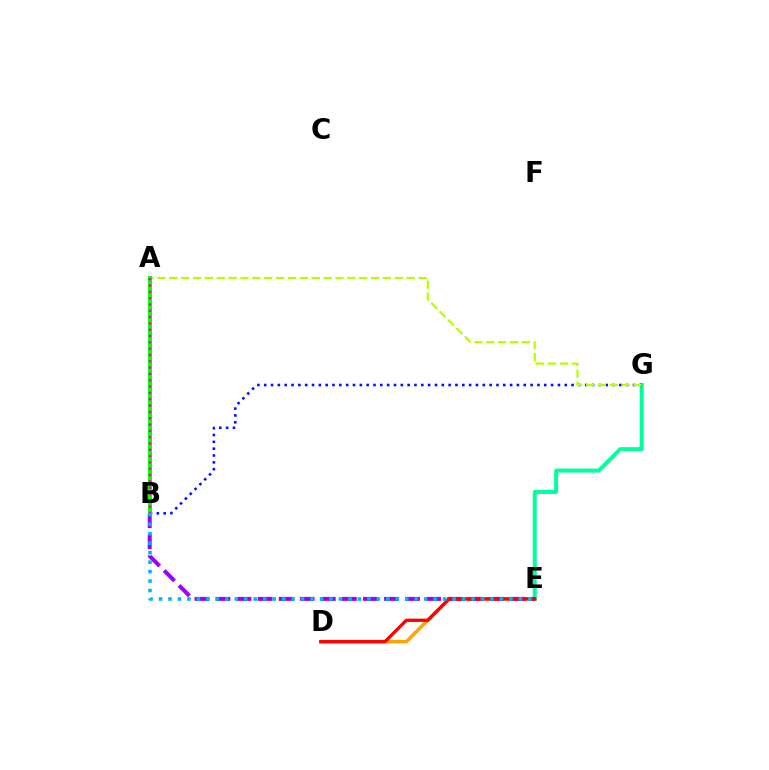{('D', 'E'): [{'color': '#ffa500', 'line_style': 'solid', 'thickness': 2.57}, {'color': '#ff0000', 'line_style': 'solid', 'thickness': 2.37}], ('E', 'G'): [{'color': '#00ff9d', 'line_style': 'solid', 'thickness': 2.87}], ('B', 'E'): [{'color': '#9b00ff', 'line_style': 'dashed', 'thickness': 2.86}, {'color': '#00b5ff', 'line_style': 'dotted', 'thickness': 2.57}], ('B', 'G'): [{'color': '#0010ff', 'line_style': 'dotted', 'thickness': 1.86}], ('A', 'G'): [{'color': '#b3ff00', 'line_style': 'dashed', 'thickness': 1.61}], ('A', 'B'): [{'color': '#08ff00', 'line_style': 'solid', 'thickness': 2.88}, {'color': '#ff00bd', 'line_style': 'dotted', 'thickness': 1.72}]}